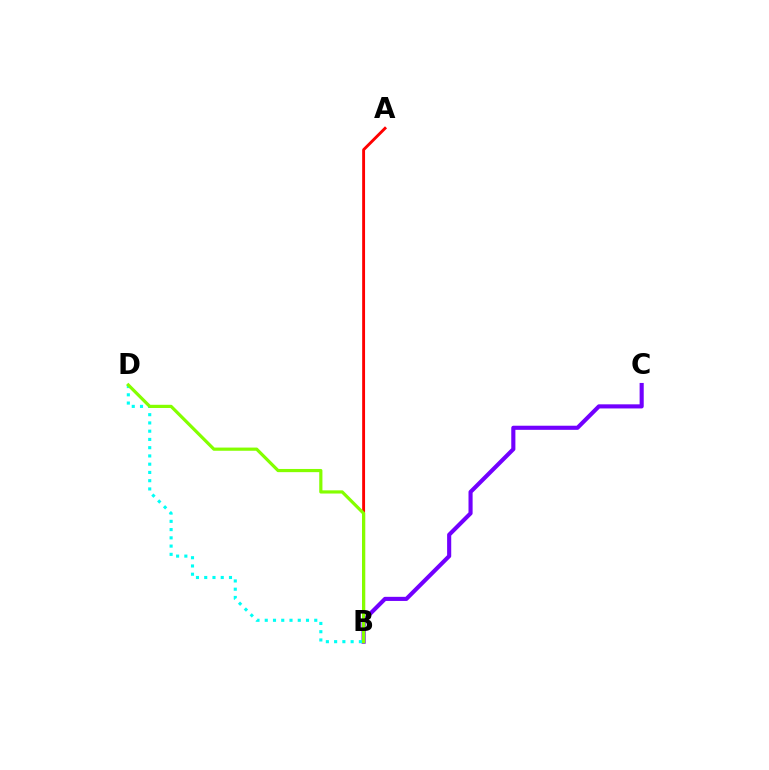{('A', 'B'): [{'color': '#ff0000', 'line_style': 'solid', 'thickness': 2.08}], ('B', 'C'): [{'color': '#7200ff', 'line_style': 'solid', 'thickness': 2.96}], ('B', 'D'): [{'color': '#00fff6', 'line_style': 'dotted', 'thickness': 2.24}, {'color': '#84ff00', 'line_style': 'solid', 'thickness': 2.3}]}